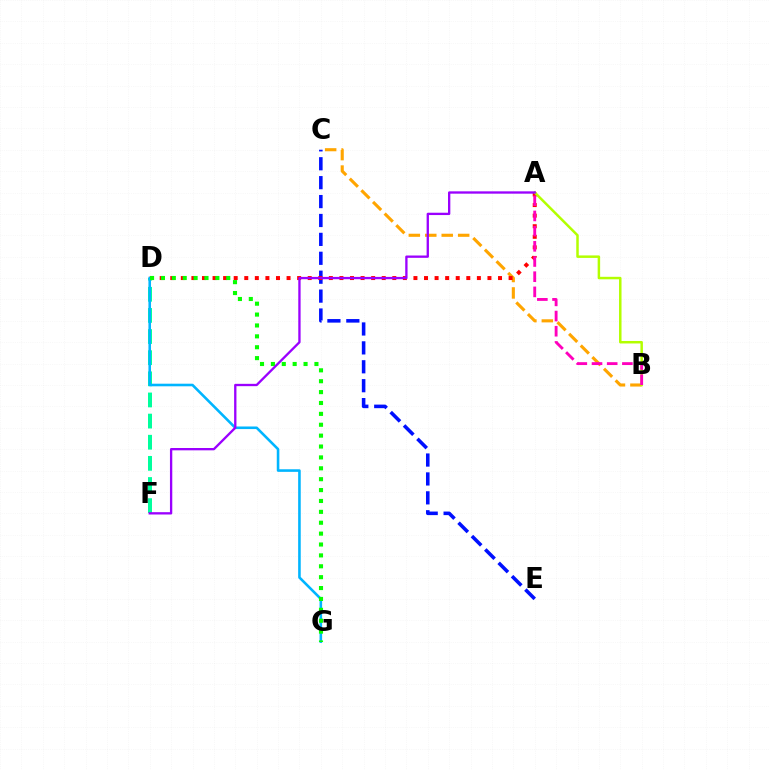{('D', 'F'): [{'color': '#00ff9d', 'line_style': 'dashed', 'thickness': 2.87}], ('C', 'E'): [{'color': '#0010ff', 'line_style': 'dashed', 'thickness': 2.57}], ('B', 'C'): [{'color': '#ffa500', 'line_style': 'dashed', 'thickness': 2.24}], ('A', 'D'): [{'color': '#ff0000', 'line_style': 'dotted', 'thickness': 2.87}], ('D', 'G'): [{'color': '#00b5ff', 'line_style': 'solid', 'thickness': 1.86}, {'color': '#08ff00', 'line_style': 'dotted', 'thickness': 2.96}], ('A', 'B'): [{'color': '#b3ff00', 'line_style': 'solid', 'thickness': 1.79}, {'color': '#ff00bd', 'line_style': 'dashed', 'thickness': 2.06}], ('A', 'F'): [{'color': '#9b00ff', 'line_style': 'solid', 'thickness': 1.67}]}